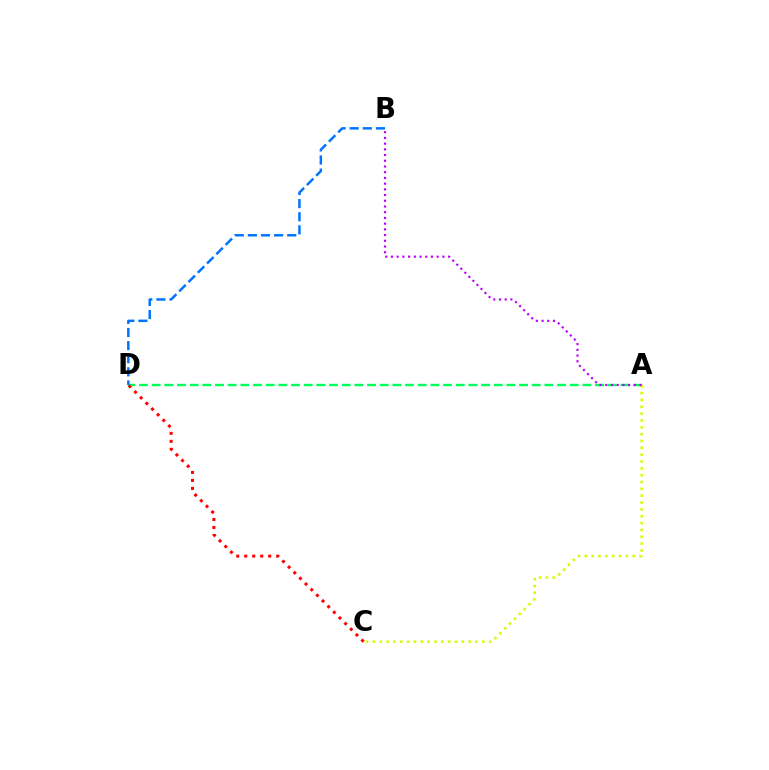{('A', 'D'): [{'color': '#00ff5c', 'line_style': 'dashed', 'thickness': 1.72}], ('C', 'D'): [{'color': '#ff0000', 'line_style': 'dotted', 'thickness': 2.17}], ('B', 'D'): [{'color': '#0074ff', 'line_style': 'dashed', 'thickness': 1.78}], ('A', 'C'): [{'color': '#d1ff00', 'line_style': 'dotted', 'thickness': 1.86}], ('A', 'B'): [{'color': '#b900ff', 'line_style': 'dotted', 'thickness': 1.55}]}